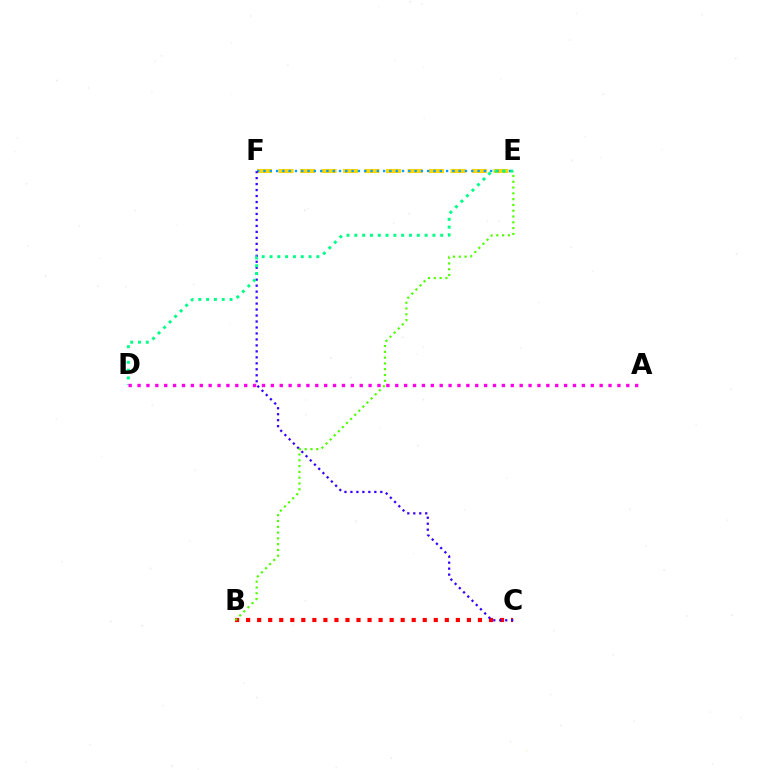{('E', 'F'): [{'color': '#ffd500', 'line_style': 'dashed', 'thickness': 2.92}, {'color': '#009eff', 'line_style': 'dotted', 'thickness': 1.71}], ('B', 'C'): [{'color': '#ff0000', 'line_style': 'dotted', 'thickness': 3.0}], ('C', 'F'): [{'color': '#3700ff', 'line_style': 'dotted', 'thickness': 1.62}], ('B', 'E'): [{'color': '#4fff00', 'line_style': 'dotted', 'thickness': 1.57}], ('D', 'E'): [{'color': '#00ff86', 'line_style': 'dotted', 'thickness': 2.12}], ('A', 'D'): [{'color': '#ff00ed', 'line_style': 'dotted', 'thickness': 2.41}]}